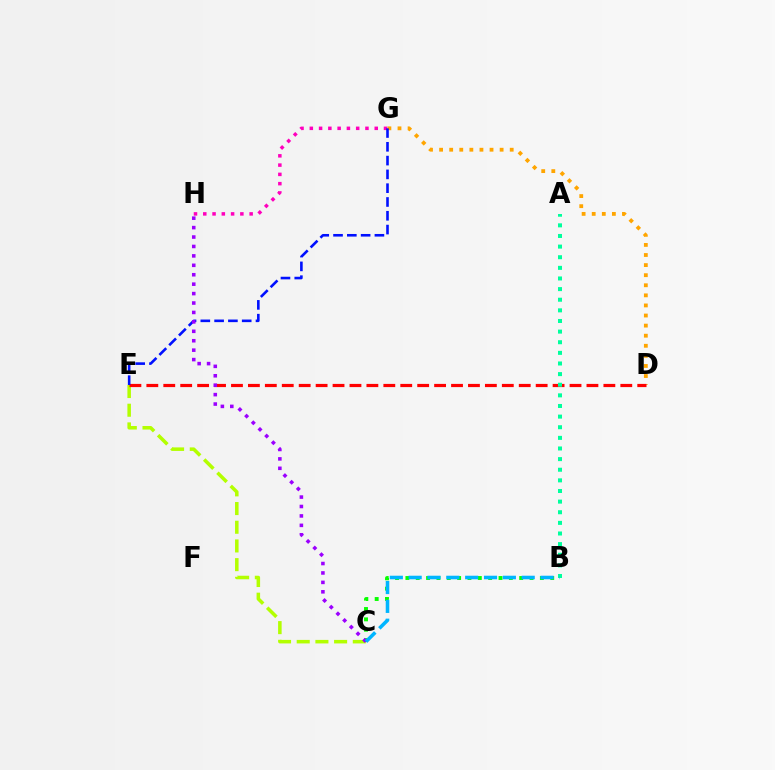{('D', 'G'): [{'color': '#ffa500', 'line_style': 'dotted', 'thickness': 2.74}], ('C', 'E'): [{'color': '#b3ff00', 'line_style': 'dashed', 'thickness': 2.54}], ('D', 'E'): [{'color': '#ff0000', 'line_style': 'dashed', 'thickness': 2.3}], ('G', 'H'): [{'color': '#ff00bd', 'line_style': 'dotted', 'thickness': 2.52}], ('B', 'C'): [{'color': '#08ff00', 'line_style': 'dotted', 'thickness': 2.81}, {'color': '#00b5ff', 'line_style': 'dashed', 'thickness': 2.56}], ('A', 'B'): [{'color': '#00ff9d', 'line_style': 'dotted', 'thickness': 2.89}], ('E', 'G'): [{'color': '#0010ff', 'line_style': 'dashed', 'thickness': 1.87}], ('C', 'H'): [{'color': '#9b00ff', 'line_style': 'dotted', 'thickness': 2.56}]}